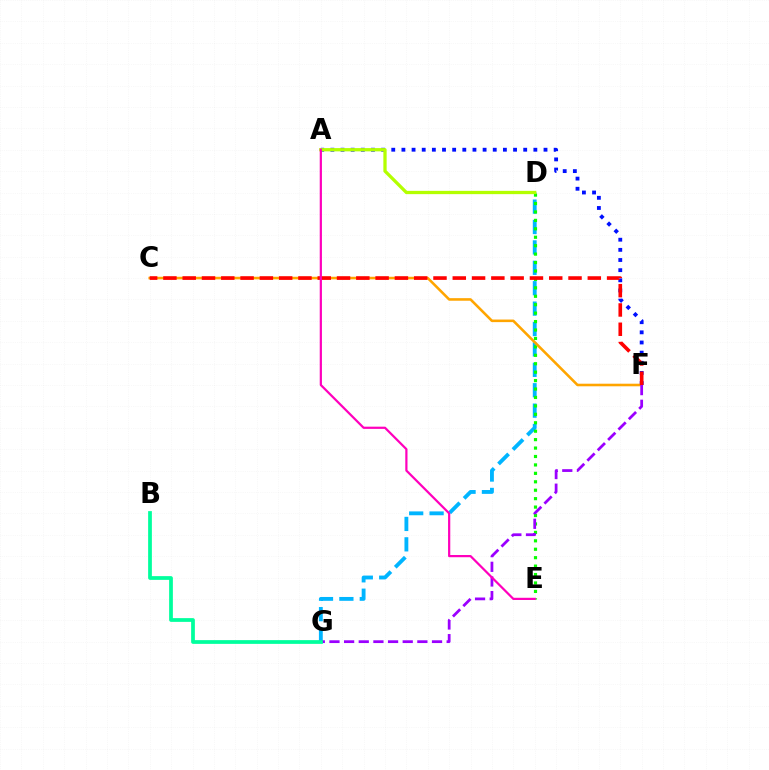{('D', 'G'): [{'color': '#00b5ff', 'line_style': 'dashed', 'thickness': 2.77}], ('D', 'E'): [{'color': '#08ff00', 'line_style': 'dotted', 'thickness': 2.29}], ('A', 'F'): [{'color': '#0010ff', 'line_style': 'dotted', 'thickness': 2.76}], ('C', 'F'): [{'color': '#ffa500', 'line_style': 'solid', 'thickness': 1.86}, {'color': '#ff0000', 'line_style': 'dashed', 'thickness': 2.62}], ('F', 'G'): [{'color': '#9b00ff', 'line_style': 'dashed', 'thickness': 1.99}], ('B', 'G'): [{'color': '#00ff9d', 'line_style': 'solid', 'thickness': 2.69}], ('A', 'D'): [{'color': '#b3ff00', 'line_style': 'solid', 'thickness': 2.36}], ('A', 'E'): [{'color': '#ff00bd', 'line_style': 'solid', 'thickness': 1.6}]}